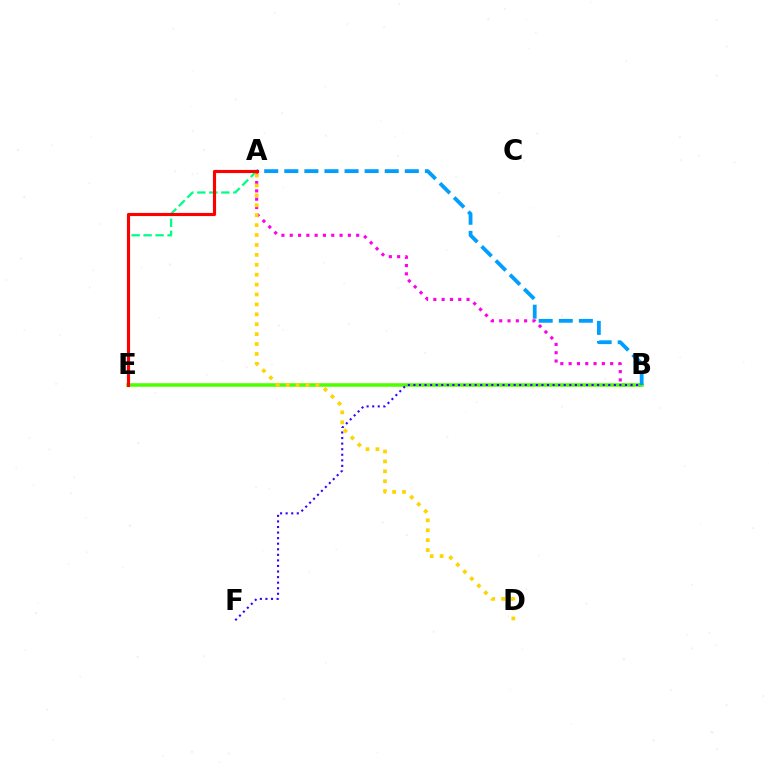{('A', 'B'): [{'color': '#ff00ed', 'line_style': 'dotted', 'thickness': 2.26}, {'color': '#009eff', 'line_style': 'dashed', 'thickness': 2.73}], ('B', 'E'): [{'color': '#4fff00', 'line_style': 'solid', 'thickness': 2.54}], ('B', 'F'): [{'color': '#3700ff', 'line_style': 'dotted', 'thickness': 1.51}], ('A', 'E'): [{'color': '#00ff86', 'line_style': 'dashed', 'thickness': 1.63}, {'color': '#ff0000', 'line_style': 'solid', 'thickness': 2.25}], ('A', 'D'): [{'color': '#ffd500', 'line_style': 'dotted', 'thickness': 2.69}]}